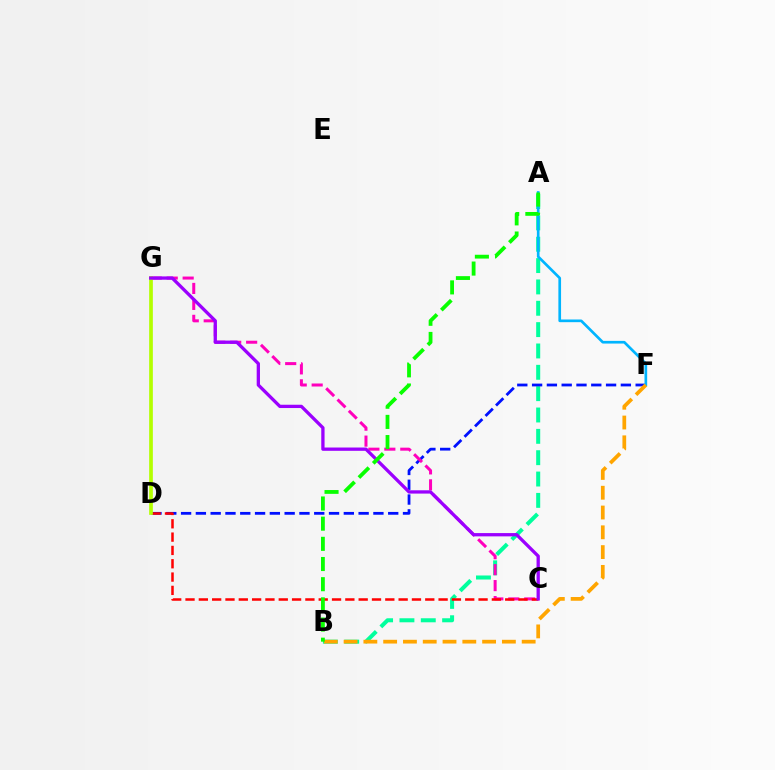{('A', 'B'): [{'color': '#00ff9d', 'line_style': 'dashed', 'thickness': 2.9}, {'color': '#08ff00', 'line_style': 'dashed', 'thickness': 2.74}], ('D', 'F'): [{'color': '#0010ff', 'line_style': 'dashed', 'thickness': 2.01}], ('A', 'F'): [{'color': '#00b5ff', 'line_style': 'solid', 'thickness': 1.93}], ('B', 'F'): [{'color': '#ffa500', 'line_style': 'dashed', 'thickness': 2.69}], ('C', 'G'): [{'color': '#ff00bd', 'line_style': 'dashed', 'thickness': 2.17}, {'color': '#9b00ff', 'line_style': 'solid', 'thickness': 2.37}], ('C', 'D'): [{'color': '#ff0000', 'line_style': 'dashed', 'thickness': 1.81}], ('D', 'G'): [{'color': '#b3ff00', 'line_style': 'solid', 'thickness': 2.66}]}